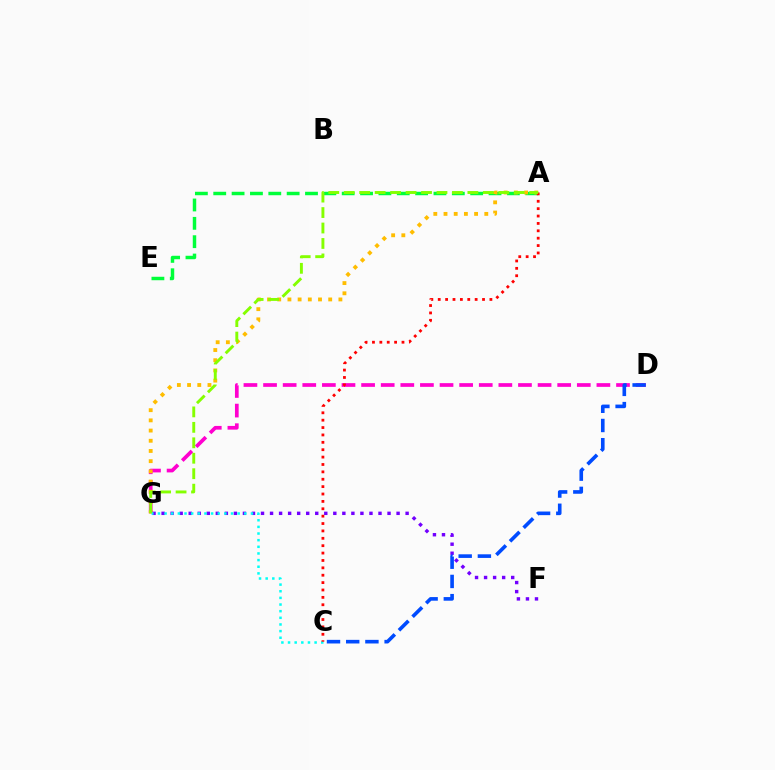{('D', 'G'): [{'color': '#ff00cf', 'line_style': 'dashed', 'thickness': 2.66}], ('A', 'E'): [{'color': '#00ff39', 'line_style': 'dashed', 'thickness': 2.49}], ('A', 'G'): [{'color': '#ffbd00', 'line_style': 'dotted', 'thickness': 2.77}, {'color': '#84ff00', 'line_style': 'dashed', 'thickness': 2.1}], ('F', 'G'): [{'color': '#7200ff', 'line_style': 'dotted', 'thickness': 2.46}], ('C', 'G'): [{'color': '#00fff6', 'line_style': 'dotted', 'thickness': 1.8}], ('A', 'C'): [{'color': '#ff0000', 'line_style': 'dotted', 'thickness': 2.01}], ('C', 'D'): [{'color': '#004bff', 'line_style': 'dashed', 'thickness': 2.61}]}